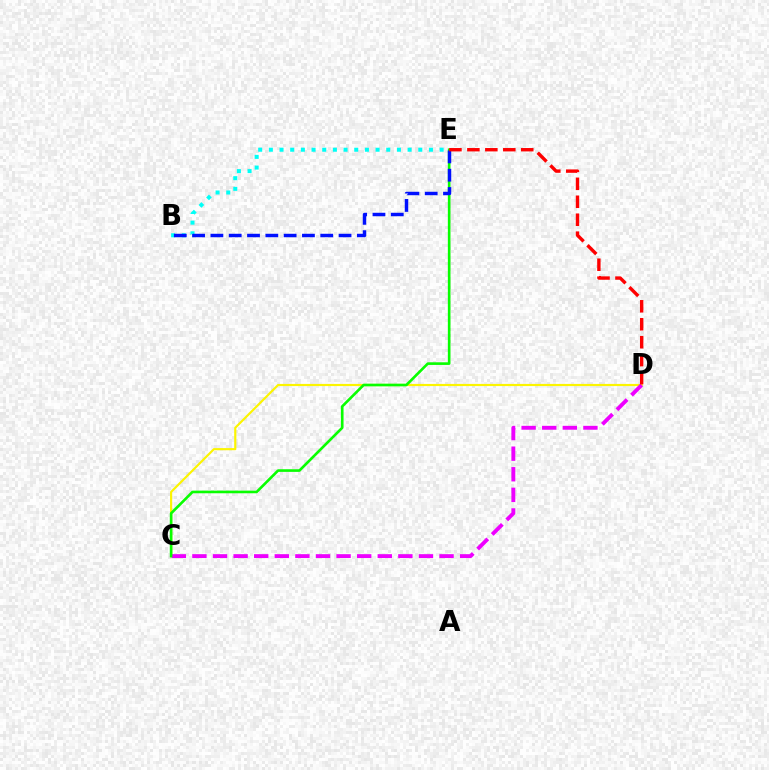{('C', 'D'): [{'color': '#fcf500', 'line_style': 'solid', 'thickness': 1.56}, {'color': '#ee00ff', 'line_style': 'dashed', 'thickness': 2.8}], ('B', 'E'): [{'color': '#00fff6', 'line_style': 'dotted', 'thickness': 2.9}, {'color': '#0010ff', 'line_style': 'dashed', 'thickness': 2.49}], ('C', 'E'): [{'color': '#08ff00', 'line_style': 'solid', 'thickness': 1.9}], ('D', 'E'): [{'color': '#ff0000', 'line_style': 'dashed', 'thickness': 2.44}]}